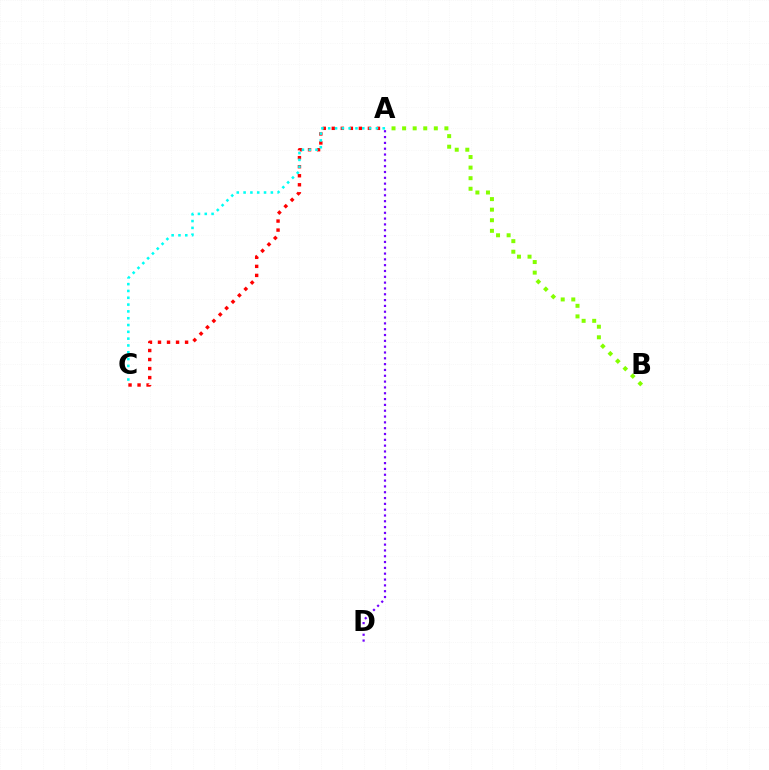{('A', 'C'): [{'color': '#ff0000', 'line_style': 'dotted', 'thickness': 2.45}, {'color': '#00fff6', 'line_style': 'dotted', 'thickness': 1.85}], ('A', 'D'): [{'color': '#7200ff', 'line_style': 'dotted', 'thickness': 1.58}], ('A', 'B'): [{'color': '#84ff00', 'line_style': 'dotted', 'thickness': 2.87}]}